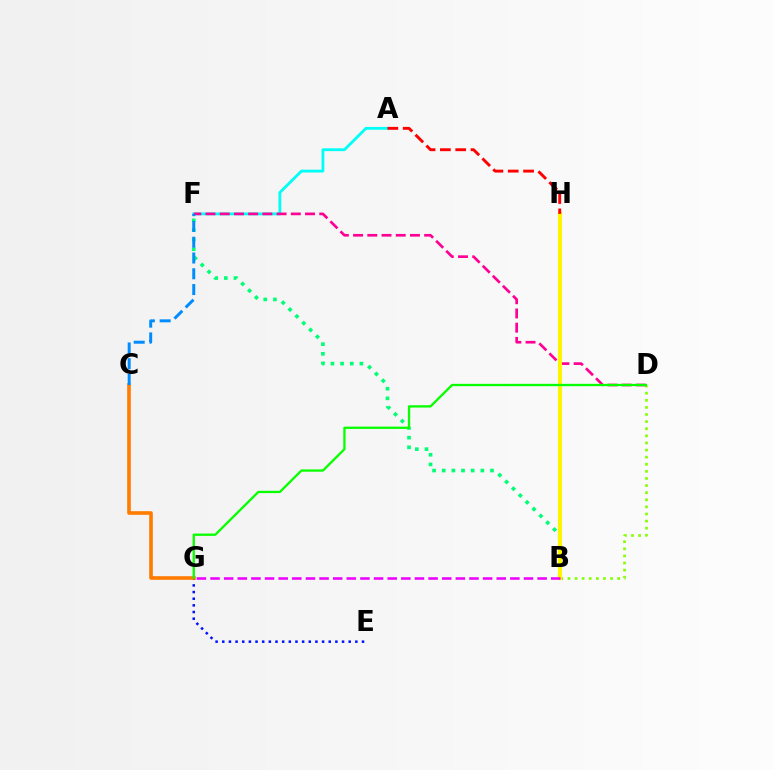{('A', 'F'): [{'color': '#00fff6', 'line_style': 'solid', 'thickness': 2.03}], ('B', 'F'): [{'color': '#00ff74', 'line_style': 'dotted', 'thickness': 2.62}], ('E', 'G'): [{'color': '#0010ff', 'line_style': 'dotted', 'thickness': 1.81}], ('B', 'D'): [{'color': '#84ff00', 'line_style': 'dotted', 'thickness': 1.93}], ('C', 'G'): [{'color': '#ff7c00', 'line_style': 'solid', 'thickness': 2.61}], ('D', 'F'): [{'color': '#ff0094', 'line_style': 'dashed', 'thickness': 1.93}], ('B', 'H'): [{'color': '#7200ff', 'line_style': 'solid', 'thickness': 1.57}, {'color': '#fcf500', 'line_style': 'solid', 'thickness': 2.96}], ('C', 'F'): [{'color': '#008cff', 'line_style': 'dashed', 'thickness': 2.14}], ('D', 'G'): [{'color': '#08ff00', 'line_style': 'solid', 'thickness': 1.66}], ('A', 'H'): [{'color': '#ff0000', 'line_style': 'dashed', 'thickness': 2.08}], ('B', 'G'): [{'color': '#ee00ff', 'line_style': 'dashed', 'thickness': 1.85}]}